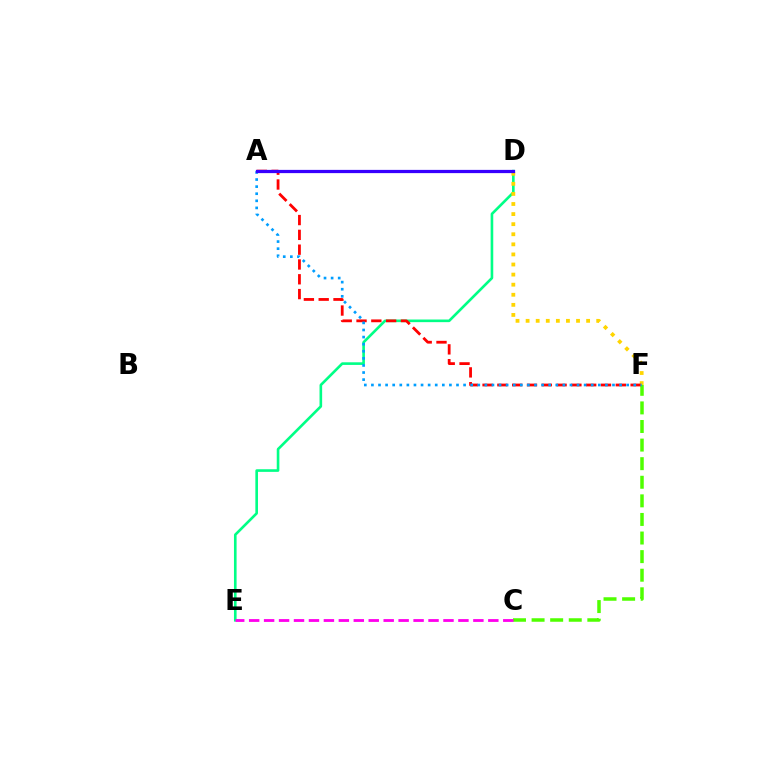{('C', 'F'): [{'color': '#4fff00', 'line_style': 'dashed', 'thickness': 2.53}], ('D', 'E'): [{'color': '#00ff86', 'line_style': 'solid', 'thickness': 1.89}], ('D', 'F'): [{'color': '#ffd500', 'line_style': 'dotted', 'thickness': 2.74}], ('A', 'F'): [{'color': '#ff0000', 'line_style': 'dashed', 'thickness': 2.01}, {'color': '#009eff', 'line_style': 'dotted', 'thickness': 1.93}], ('A', 'D'): [{'color': '#3700ff', 'line_style': 'solid', 'thickness': 2.33}], ('C', 'E'): [{'color': '#ff00ed', 'line_style': 'dashed', 'thickness': 2.03}]}